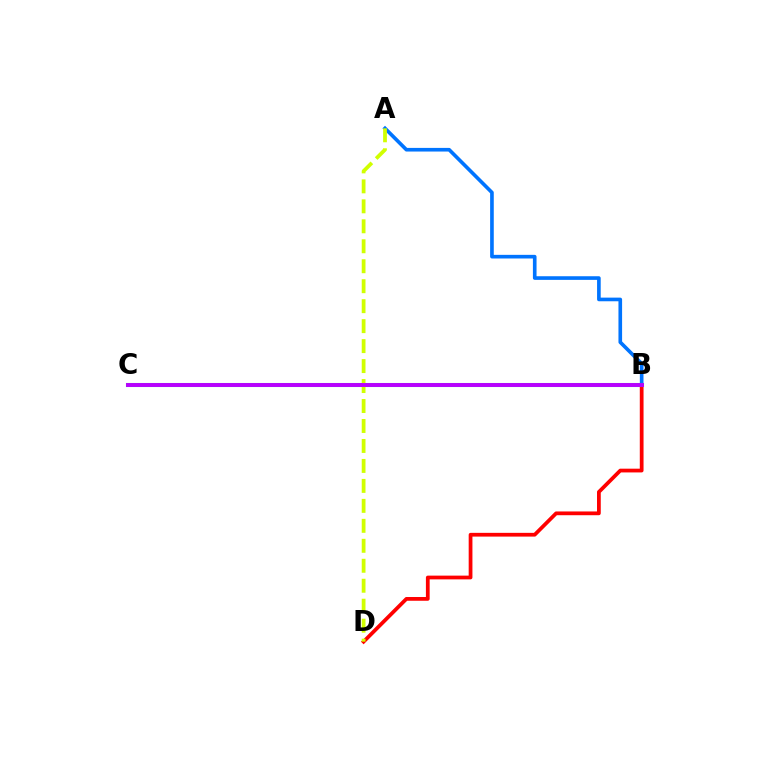{('A', 'B'): [{'color': '#0074ff', 'line_style': 'solid', 'thickness': 2.62}], ('B', 'D'): [{'color': '#ff0000', 'line_style': 'solid', 'thickness': 2.7}], ('B', 'C'): [{'color': '#00ff5c', 'line_style': 'solid', 'thickness': 2.93}, {'color': '#b900ff', 'line_style': 'solid', 'thickness': 2.82}], ('A', 'D'): [{'color': '#d1ff00', 'line_style': 'dashed', 'thickness': 2.71}]}